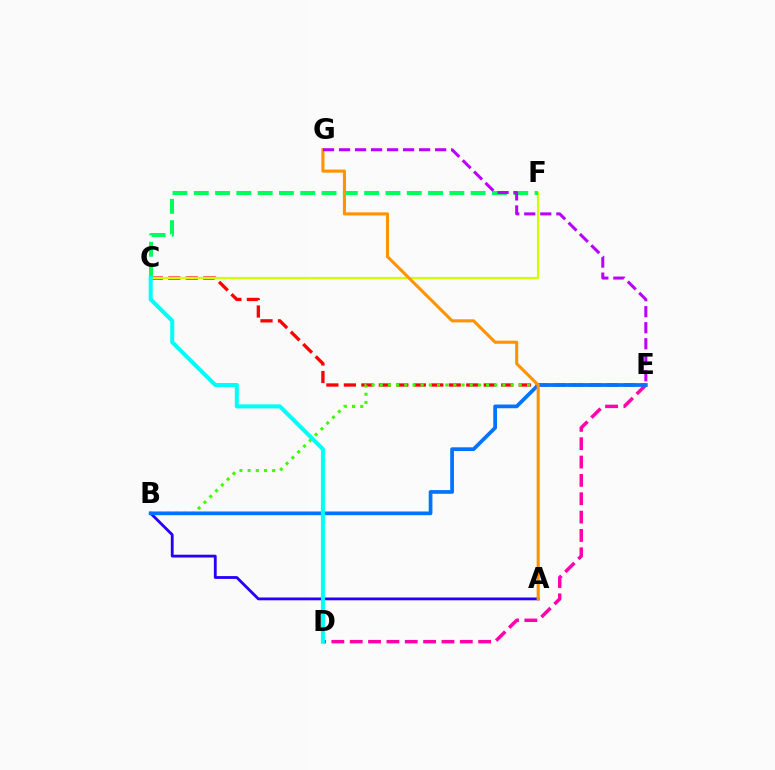{('C', 'E'): [{'color': '#ff0000', 'line_style': 'dashed', 'thickness': 2.38}], ('C', 'F'): [{'color': '#d1ff00', 'line_style': 'solid', 'thickness': 1.57}, {'color': '#00ff5c', 'line_style': 'dashed', 'thickness': 2.89}], ('B', 'E'): [{'color': '#3dff00', 'line_style': 'dotted', 'thickness': 2.22}, {'color': '#0074ff', 'line_style': 'solid', 'thickness': 2.68}], ('D', 'E'): [{'color': '#ff00ac', 'line_style': 'dashed', 'thickness': 2.49}], ('A', 'B'): [{'color': '#2500ff', 'line_style': 'solid', 'thickness': 2.02}], ('A', 'G'): [{'color': '#ff9400', 'line_style': 'solid', 'thickness': 2.23}], ('E', 'G'): [{'color': '#b900ff', 'line_style': 'dashed', 'thickness': 2.18}], ('C', 'D'): [{'color': '#00fff6', 'line_style': 'solid', 'thickness': 2.91}]}